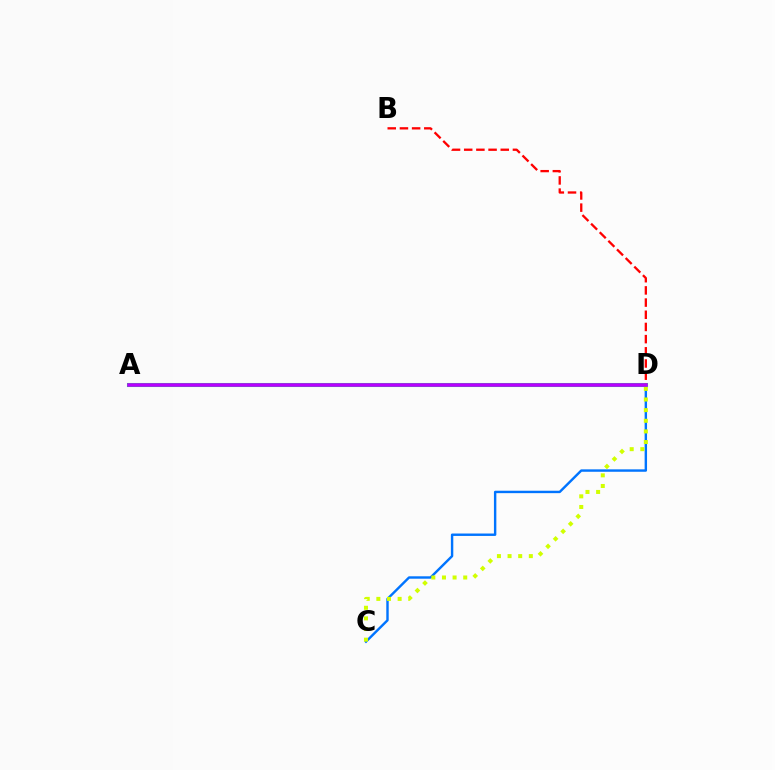{('C', 'D'): [{'color': '#0074ff', 'line_style': 'solid', 'thickness': 1.74}, {'color': '#d1ff00', 'line_style': 'dotted', 'thickness': 2.89}], ('A', 'D'): [{'color': '#00ff5c', 'line_style': 'solid', 'thickness': 2.92}, {'color': '#b900ff', 'line_style': 'solid', 'thickness': 2.57}], ('B', 'D'): [{'color': '#ff0000', 'line_style': 'dashed', 'thickness': 1.65}]}